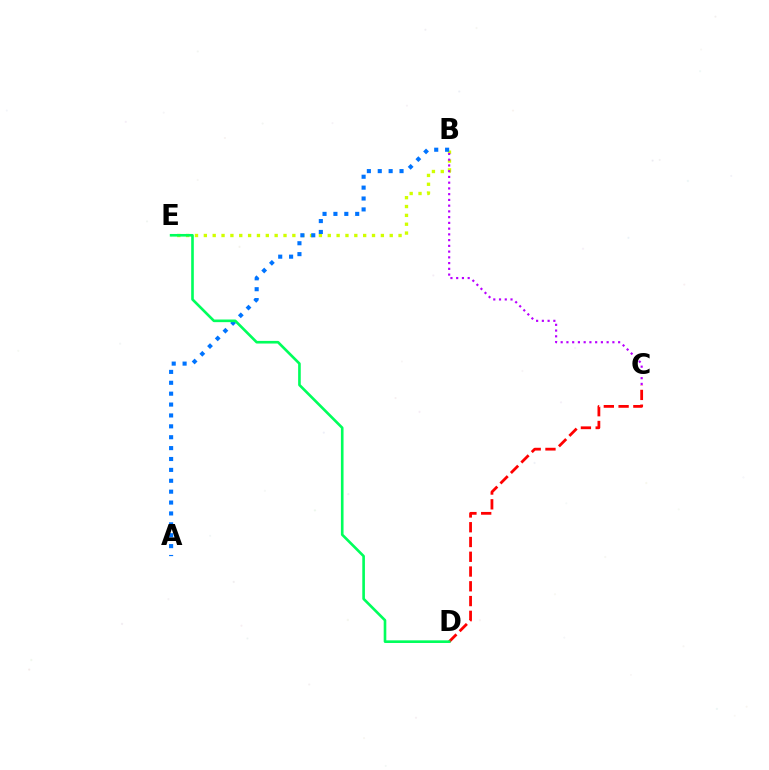{('B', 'E'): [{'color': '#d1ff00', 'line_style': 'dotted', 'thickness': 2.4}], ('A', 'B'): [{'color': '#0074ff', 'line_style': 'dotted', 'thickness': 2.96}], ('C', 'D'): [{'color': '#ff0000', 'line_style': 'dashed', 'thickness': 2.01}], ('B', 'C'): [{'color': '#b900ff', 'line_style': 'dotted', 'thickness': 1.56}], ('D', 'E'): [{'color': '#00ff5c', 'line_style': 'solid', 'thickness': 1.9}]}